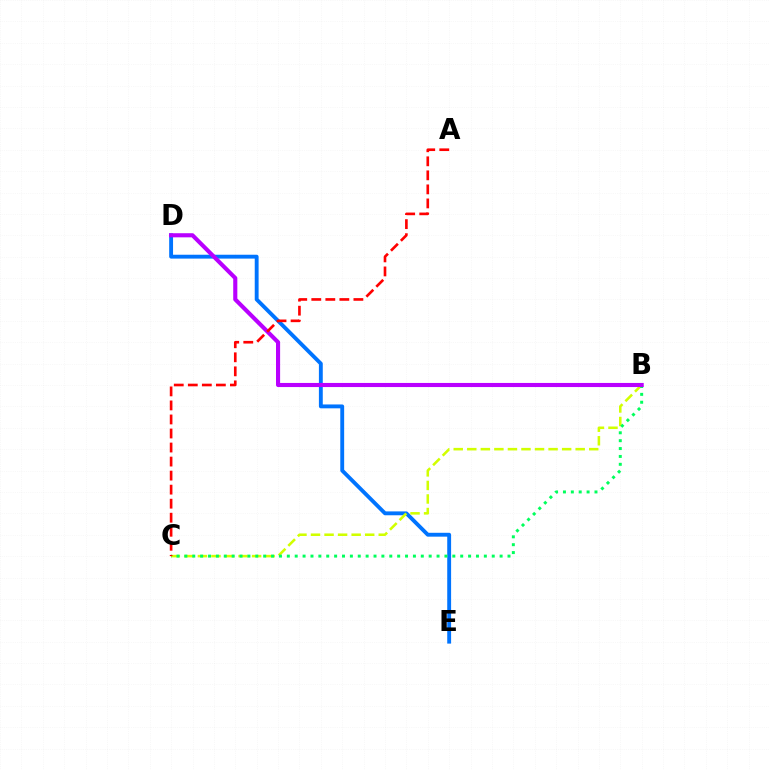{('D', 'E'): [{'color': '#0074ff', 'line_style': 'solid', 'thickness': 2.79}], ('B', 'C'): [{'color': '#d1ff00', 'line_style': 'dashed', 'thickness': 1.84}, {'color': '#00ff5c', 'line_style': 'dotted', 'thickness': 2.14}], ('B', 'D'): [{'color': '#b900ff', 'line_style': 'solid', 'thickness': 2.96}], ('A', 'C'): [{'color': '#ff0000', 'line_style': 'dashed', 'thickness': 1.91}]}